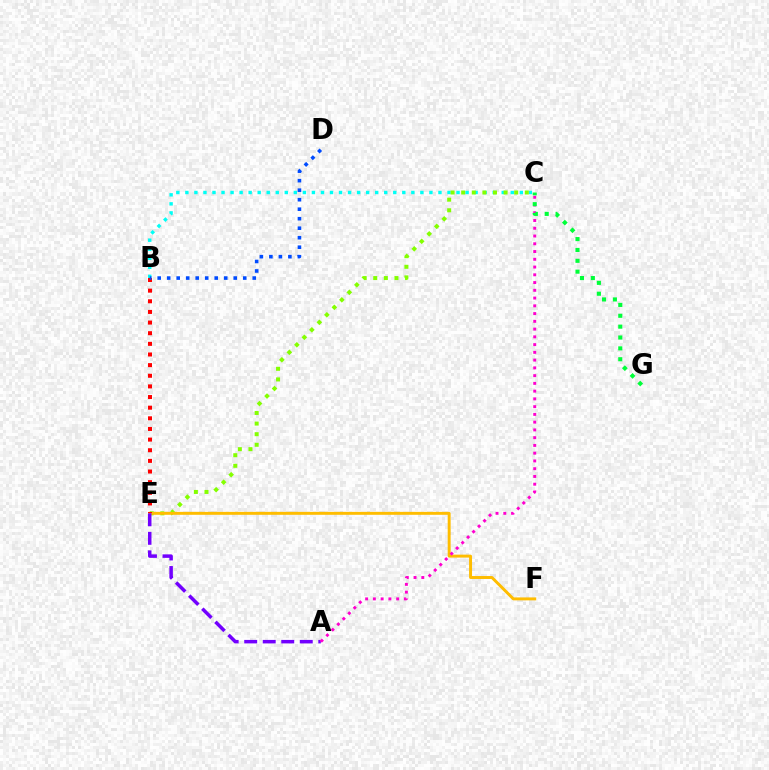{('B', 'C'): [{'color': '#00fff6', 'line_style': 'dotted', 'thickness': 2.46}], ('C', 'E'): [{'color': '#84ff00', 'line_style': 'dotted', 'thickness': 2.88}], ('E', 'F'): [{'color': '#ffbd00', 'line_style': 'solid', 'thickness': 2.12}], ('A', 'E'): [{'color': '#7200ff', 'line_style': 'dashed', 'thickness': 2.52}], ('A', 'C'): [{'color': '#ff00cf', 'line_style': 'dotted', 'thickness': 2.11}], ('C', 'G'): [{'color': '#00ff39', 'line_style': 'dotted', 'thickness': 2.95}], ('B', 'E'): [{'color': '#ff0000', 'line_style': 'dotted', 'thickness': 2.89}], ('B', 'D'): [{'color': '#004bff', 'line_style': 'dotted', 'thickness': 2.58}]}